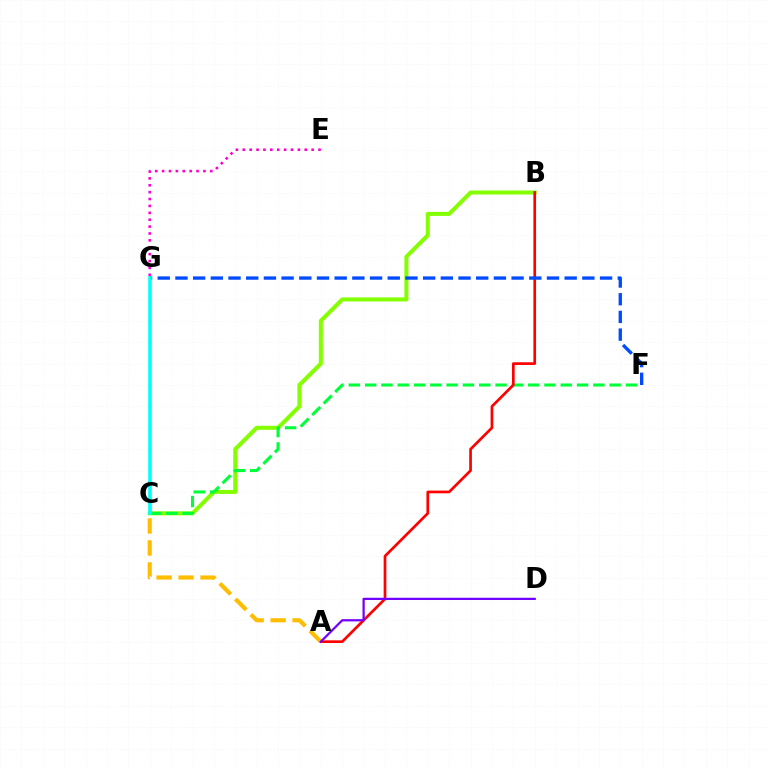{('E', 'G'): [{'color': '#ff00cf', 'line_style': 'dotted', 'thickness': 1.87}], ('B', 'C'): [{'color': '#84ff00', 'line_style': 'solid', 'thickness': 2.9}], ('C', 'F'): [{'color': '#00ff39', 'line_style': 'dashed', 'thickness': 2.21}], ('A', 'B'): [{'color': '#ff0000', 'line_style': 'solid', 'thickness': 1.94}], ('F', 'G'): [{'color': '#004bff', 'line_style': 'dashed', 'thickness': 2.4}], ('A', 'C'): [{'color': '#ffbd00', 'line_style': 'dashed', 'thickness': 2.98}], ('C', 'G'): [{'color': '#00fff6', 'line_style': 'solid', 'thickness': 2.6}], ('A', 'D'): [{'color': '#7200ff', 'line_style': 'solid', 'thickness': 1.61}]}